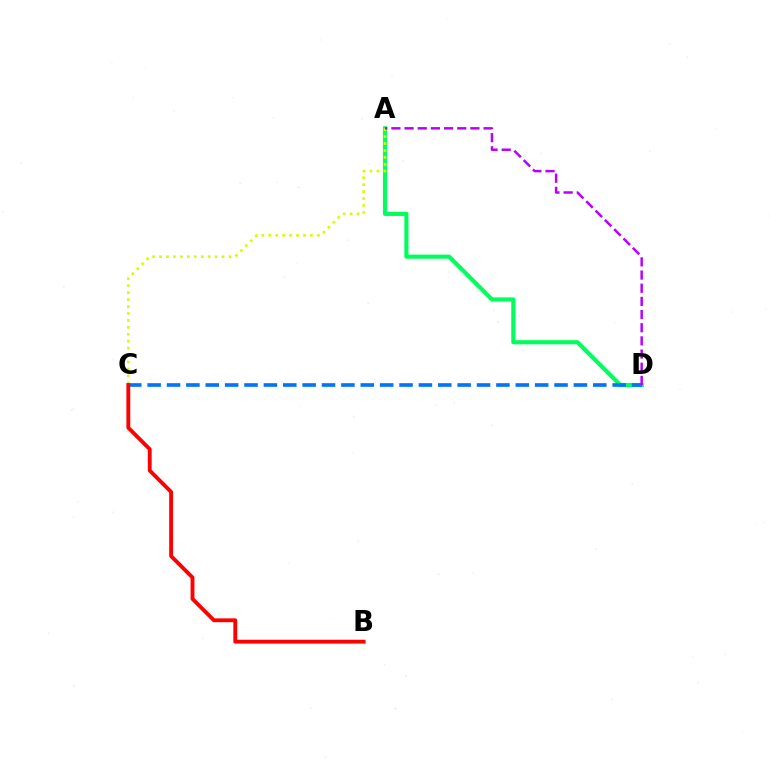{('A', 'D'): [{'color': '#00ff5c', 'line_style': 'solid', 'thickness': 2.98}, {'color': '#b900ff', 'line_style': 'dashed', 'thickness': 1.79}], ('A', 'C'): [{'color': '#d1ff00', 'line_style': 'dotted', 'thickness': 1.89}], ('C', 'D'): [{'color': '#0074ff', 'line_style': 'dashed', 'thickness': 2.63}], ('B', 'C'): [{'color': '#ff0000', 'line_style': 'solid', 'thickness': 2.78}]}